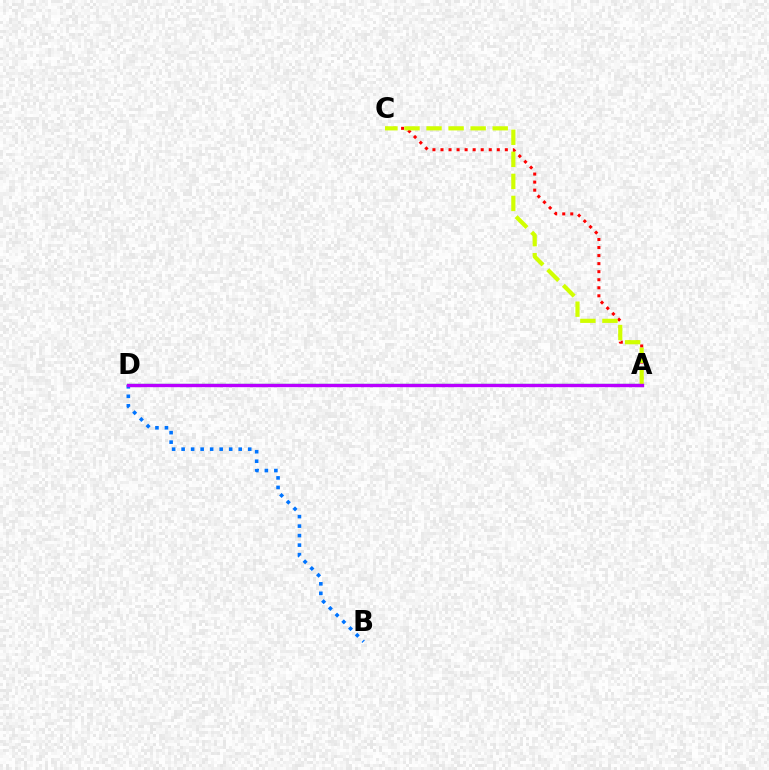{('A', 'C'): [{'color': '#ff0000', 'line_style': 'dotted', 'thickness': 2.19}, {'color': '#d1ff00', 'line_style': 'dashed', 'thickness': 3.0}], ('A', 'D'): [{'color': '#00ff5c', 'line_style': 'solid', 'thickness': 1.64}, {'color': '#b900ff', 'line_style': 'solid', 'thickness': 2.42}], ('B', 'D'): [{'color': '#0074ff', 'line_style': 'dotted', 'thickness': 2.58}]}